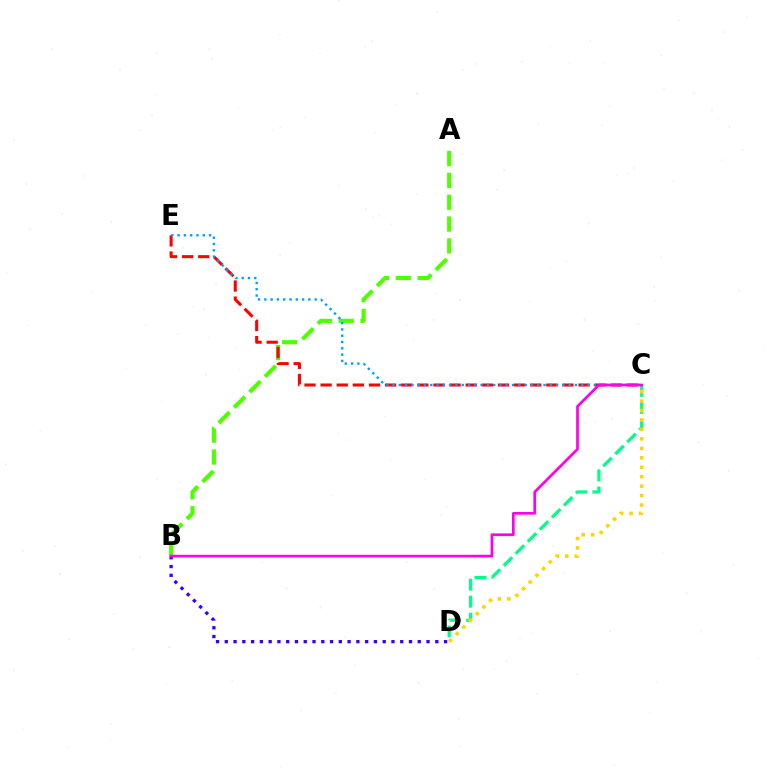{('A', 'B'): [{'color': '#4fff00', 'line_style': 'dashed', 'thickness': 2.97}], ('C', 'D'): [{'color': '#00ff86', 'line_style': 'dashed', 'thickness': 2.31}, {'color': '#ffd500', 'line_style': 'dotted', 'thickness': 2.57}], ('B', 'D'): [{'color': '#3700ff', 'line_style': 'dotted', 'thickness': 2.38}], ('C', 'E'): [{'color': '#ff0000', 'line_style': 'dashed', 'thickness': 2.19}, {'color': '#009eff', 'line_style': 'dotted', 'thickness': 1.71}], ('B', 'C'): [{'color': '#ff00ed', 'line_style': 'solid', 'thickness': 1.93}]}